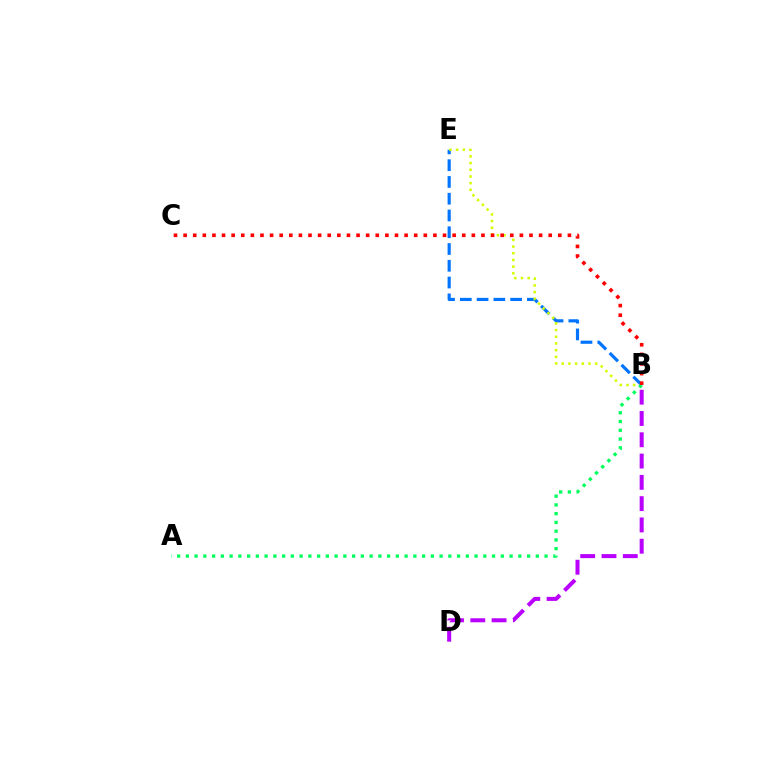{('B', 'E'): [{'color': '#0074ff', 'line_style': 'dashed', 'thickness': 2.28}, {'color': '#d1ff00', 'line_style': 'dotted', 'thickness': 1.82}], ('A', 'B'): [{'color': '#00ff5c', 'line_style': 'dotted', 'thickness': 2.38}], ('B', 'D'): [{'color': '#b900ff', 'line_style': 'dashed', 'thickness': 2.89}], ('B', 'C'): [{'color': '#ff0000', 'line_style': 'dotted', 'thickness': 2.61}]}